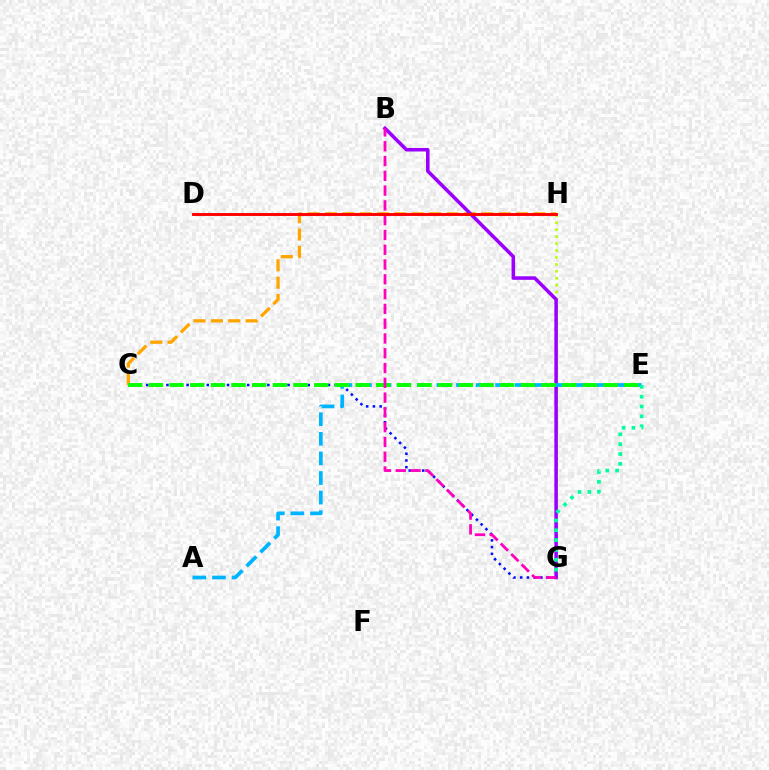{('G', 'H'): [{'color': '#b3ff00', 'line_style': 'dotted', 'thickness': 1.89}], ('C', 'G'): [{'color': '#0010ff', 'line_style': 'dotted', 'thickness': 1.83}], ('C', 'H'): [{'color': '#ffa500', 'line_style': 'dashed', 'thickness': 2.36}], ('B', 'G'): [{'color': '#9b00ff', 'line_style': 'solid', 'thickness': 2.55}, {'color': '#ff00bd', 'line_style': 'dashed', 'thickness': 2.01}], ('A', 'E'): [{'color': '#00b5ff', 'line_style': 'dashed', 'thickness': 2.66}], ('C', 'E'): [{'color': '#08ff00', 'line_style': 'dashed', 'thickness': 2.81}], ('D', 'H'): [{'color': '#ff0000', 'line_style': 'solid', 'thickness': 2.1}], ('E', 'G'): [{'color': '#00ff9d', 'line_style': 'dotted', 'thickness': 2.67}]}